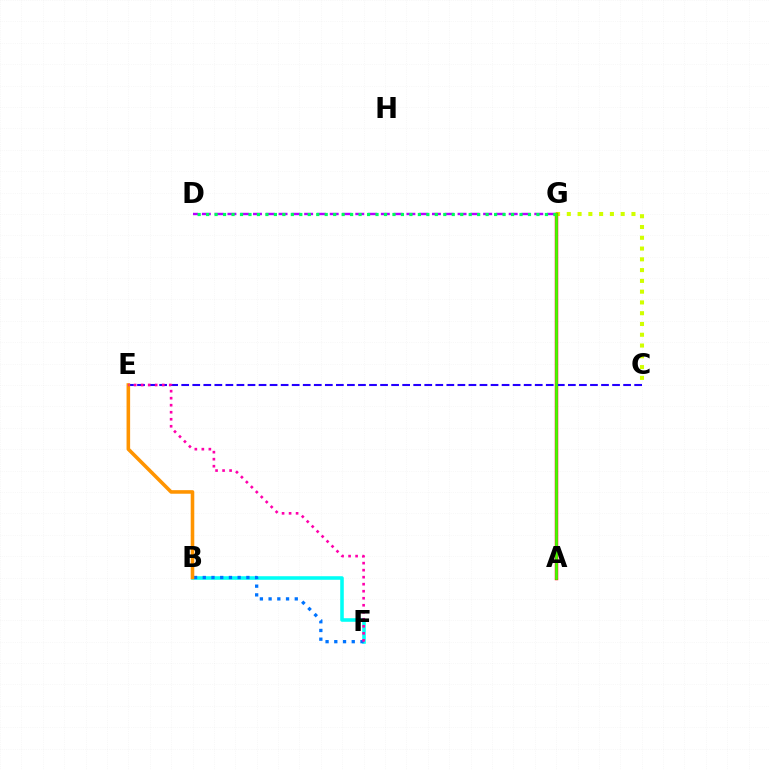{('D', 'G'): [{'color': '#b900ff', 'line_style': 'dashed', 'thickness': 1.74}, {'color': '#00ff5c', 'line_style': 'dotted', 'thickness': 2.3}], ('C', 'G'): [{'color': '#d1ff00', 'line_style': 'dotted', 'thickness': 2.93}], ('B', 'F'): [{'color': '#00fff6', 'line_style': 'solid', 'thickness': 2.56}, {'color': '#0074ff', 'line_style': 'dotted', 'thickness': 2.37}], ('A', 'G'): [{'color': '#ff0000', 'line_style': 'solid', 'thickness': 2.47}, {'color': '#3dff00', 'line_style': 'solid', 'thickness': 1.94}], ('C', 'E'): [{'color': '#2500ff', 'line_style': 'dashed', 'thickness': 1.5}], ('B', 'E'): [{'color': '#ff9400', 'line_style': 'solid', 'thickness': 2.57}], ('E', 'F'): [{'color': '#ff00ac', 'line_style': 'dotted', 'thickness': 1.91}]}